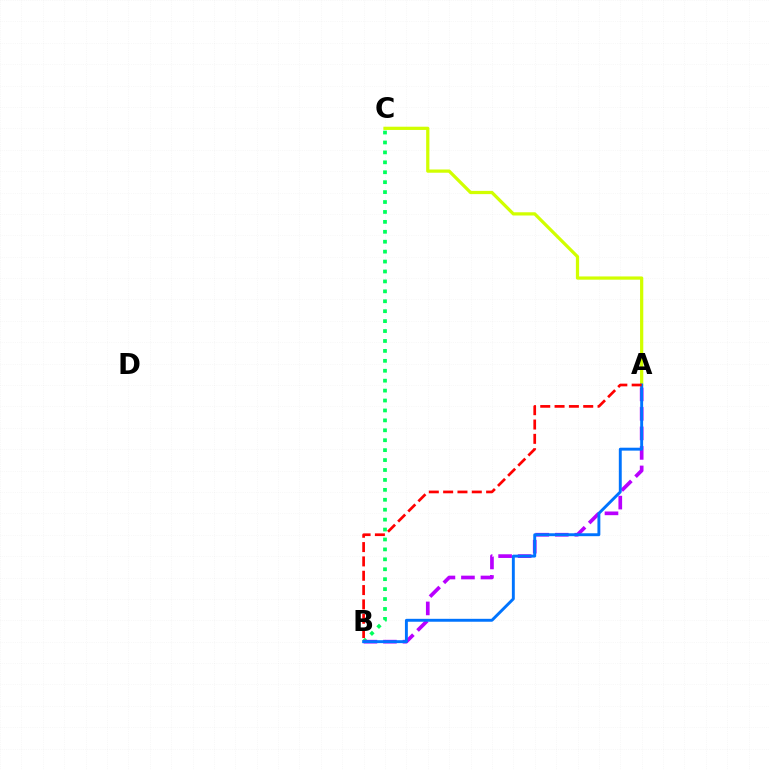{('B', 'C'): [{'color': '#00ff5c', 'line_style': 'dotted', 'thickness': 2.7}], ('A', 'B'): [{'color': '#b900ff', 'line_style': 'dashed', 'thickness': 2.65}, {'color': '#0074ff', 'line_style': 'solid', 'thickness': 2.1}, {'color': '#ff0000', 'line_style': 'dashed', 'thickness': 1.95}], ('A', 'C'): [{'color': '#d1ff00', 'line_style': 'solid', 'thickness': 2.33}]}